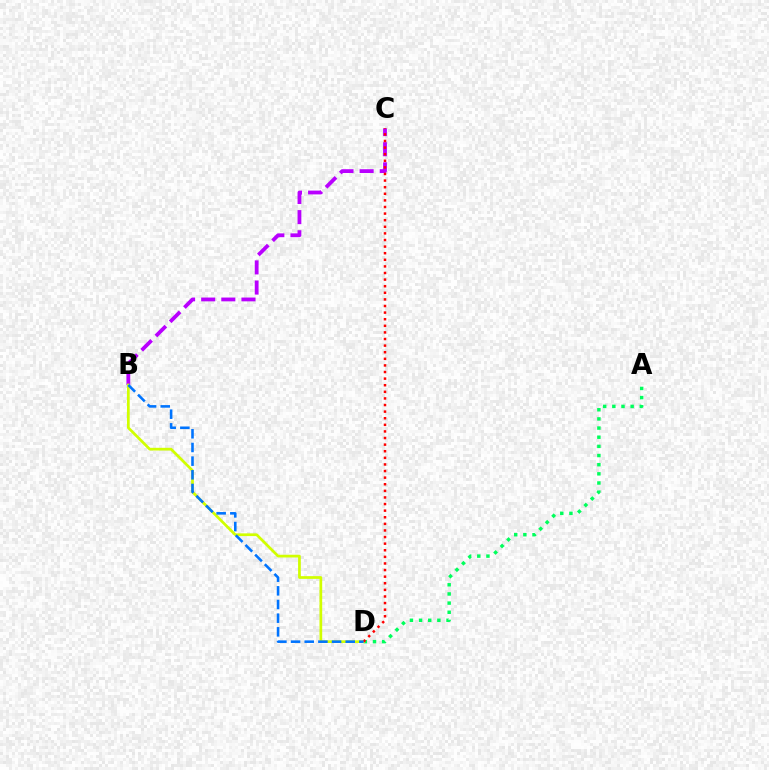{('A', 'D'): [{'color': '#00ff5c', 'line_style': 'dotted', 'thickness': 2.49}], ('B', 'C'): [{'color': '#b900ff', 'line_style': 'dashed', 'thickness': 2.73}], ('B', 'D'): [{'color': '#d1ff00', 'line_style': 'solid', 'thickness': 1.96}, {'color': '#0074ff', 'line_style': 'dashed', 'thickness': 1.86}], ('C', 'D'): [{'color': '#ff0000', 'line_style': 'dotted', 'thickness': 1.79}]}